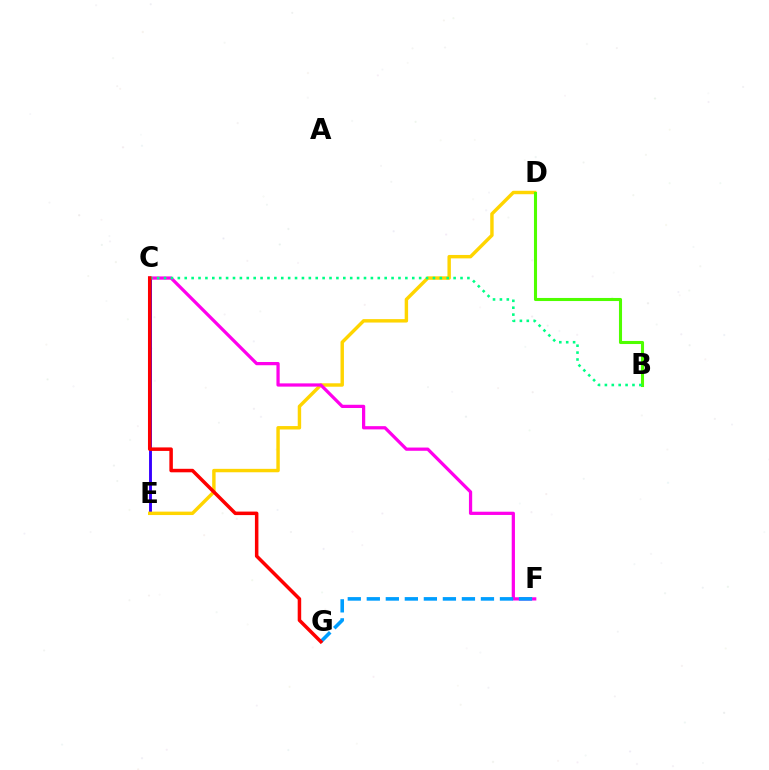{('C', 'E'): [{'color': '#3700ff', 'line_style': 'solid', 'thickness': 2.08}], ('D', 'E'): [{'color': '#ffd500', 'line_style': 'solid', 'thickness': 2.47}], ('B', 'D'): [{'color': '#4fff00', 'line_style': 'solid', 'thickness': 2.21}], ('C', 'F'): [{'color': '#ff00ed', 'line_style': 'solid', 'thickness': 2.33}], ('F', 'G'): [{'color': '#009eff', 'line_style': 'dashed', 'thickness': 2.58}], ('B', 'C'): [{'color': '#00ff86', 'line_style': 'dotted', 'thickness': 1.87}], ('C', 'G'): [{'color': '#ff0000', 'line_style': 'solid', 'thickness': 2.52}]}